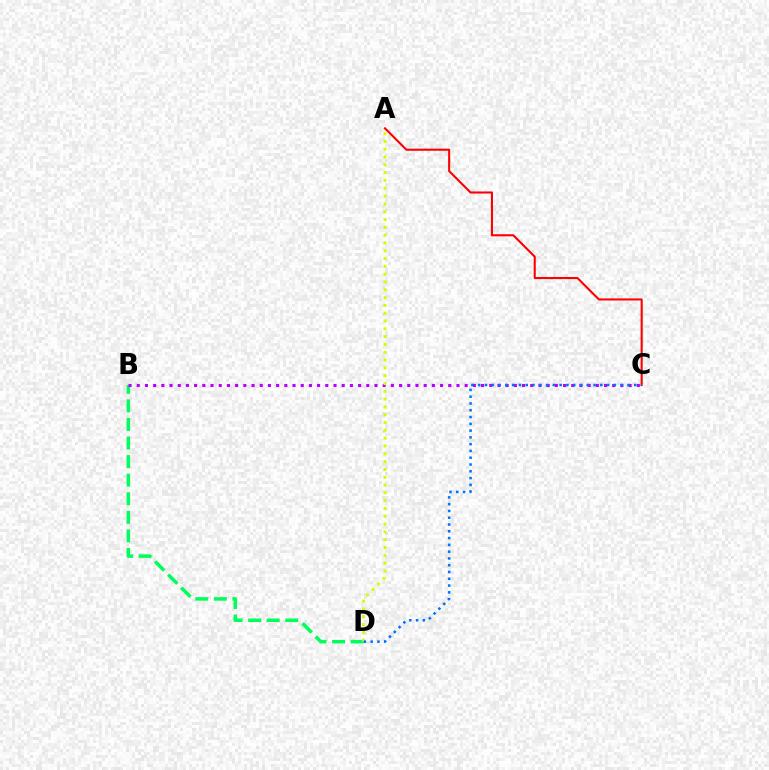{('B', 'D'): [{'color': '#00ff5c', 'line_style': 'dashed', 'thickness': 2.52}], ('B', 'C'): [{'color': '#b900ff', 'line_style': 'dotted', 'thickness': 2.23}], ('A', 'C'): [{'color': '#ff0000', 'line_style': 'solid', 'thickness': 1.51}], ('A', 'D'): [{'color': '#d1ff00', 'line_style': 'dotted', 'thickness': 2.12}], ('C', 'D'): [{'color': '#0074ff', 'line_style': 'dotted', 'thickness': 1.84}]}